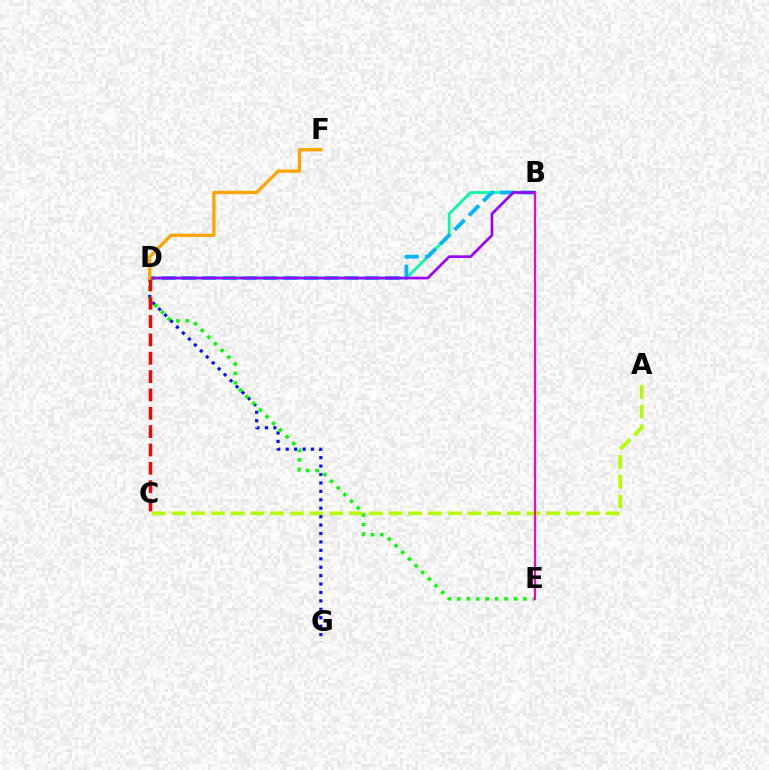{('B', 'D'): [{'color': '#00ff9d', 'line_style': 'solid', 'thickness': 1.95}, {'color': '#00b5ff', 'line_style': 'dashed', 'thickness': 2.77}, {'color': '#9b00ff', 'line_style': 'solid', 'thickness': 1.93}], ('D', 'G'): [{'color': '#0010ff', 'line_style': 'dotted', 'thickness': 2.29}], ('A', 'C'): [{'color': '#b3ff00', 'line_style': 'dashed', 'thickness': 2.68}], ('D', 'E'): [{'color': '#08ff00', 'line_style': 'dotted', 'thickness': 2.56}], ('C', 'D'): [{'color': '#ff0000', 'line_style': 'dashed', 'thickness': 2.49}], ('D', 'F'): [{'color': '#ffa500', 'line_style': 'solid', 'thickness': 2.4}], ('B', 'E'): [{'color': '#ff00bd', 'line_style': 'solid', 'thickness': 1.53}]}